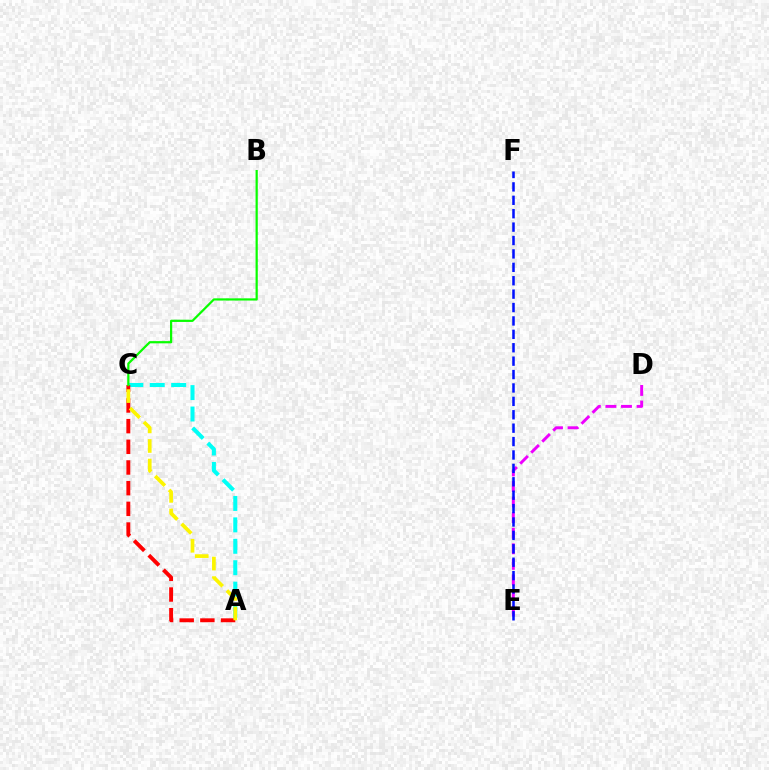{('A', 'C'): [{'color': '#00fff6', 'line_style': 'dashed', 'thickness': 2.91}, {'color': '#ff0000', 'line_style': 'dashed', 'thickness': 2.81}, {'color': '#fcf500', 'line_style': 'dashed', 'thickness': 2.66}], ('D', 'E'): [{'color': '#ee00ff', 'line_style': 'dashed', 'thickness': 2.12}], ('E', 'F'): [{'color': '#0010ff', 'line_style': 'dashed', 'thickness': 1.82}], ('B', 'C'): [{'color': '#08ff00', 'line_style': 'solid', 'thickness': 1.6}]}